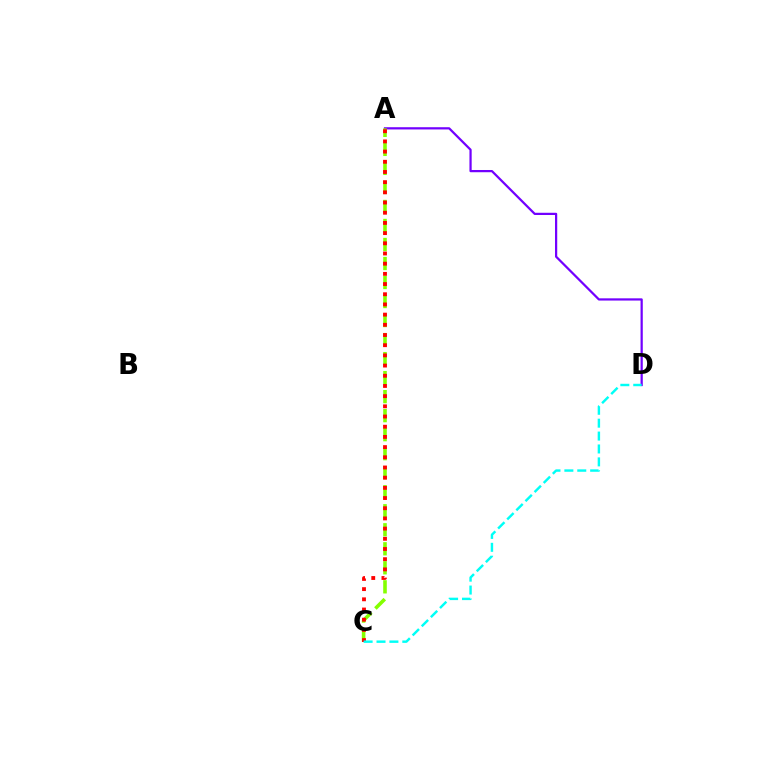{('A', 'D'): [{'color': '#7200ff', 'line_style': 'solid', 'thickness': 1.61}], ('A', 'C'): [{'color': '#84ff00', 'line_style': 'dashed', 'thickness': 2.58}, {'color': '#ff0000', 'line_style': 'dotted', 'thickness': 2.77}], ('C', 'D'): [{'color': '#00fff6', 'line_style': 'dashed', 'thickness': 1.75}]}